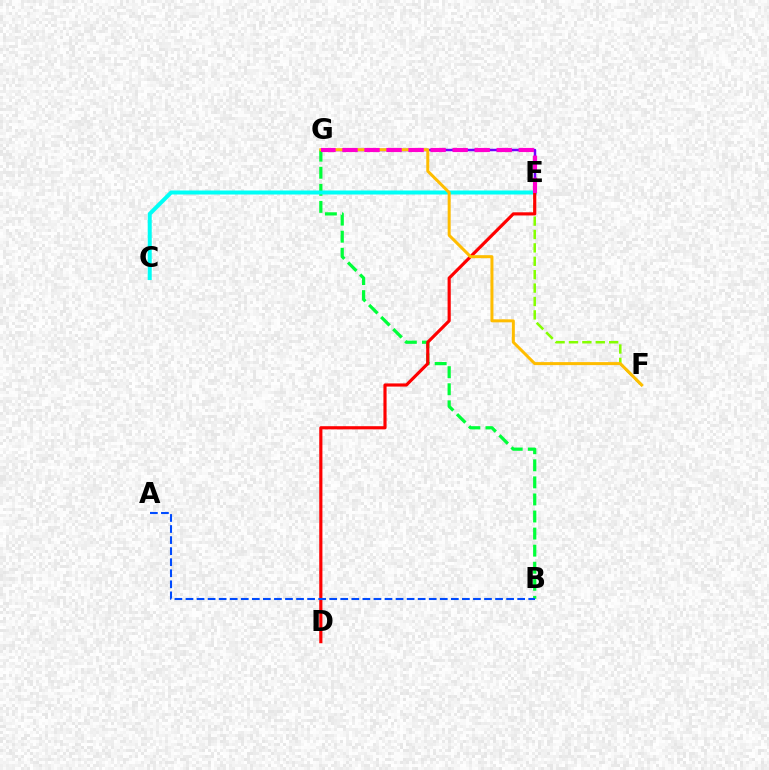{('E', 'G'): [{'color': '#7200ff', 'line_style': 'solid', 'thickness': 1.78}, {'color': '#ff00cf', 'line_style': 'dashed', 'thickness': 2.99}], ('B', 'G'): [{'color': '#00ff39', 'line_style': 'dashed', 'thickness': 2.32}], ('C', 'E'): [{'color': '#00fff6', 'line_style': 'solid', 'thickness': 2.88}], ('E', 'F'): [{'color': '#84ff00', 'line_style': 'dashed', 'thickness': 1.82}], ('D', 'E'): [{'color': '#ff0000', 'line_style': 'solid', 'thickness': 2.27}], ('F', 'G'): [{'color': '#ffbd00', 'line_style': 'solid', 'thickness': 2.16}], ('A', 'B'): [{'color': '#004bff', 'line_style': 'dashed', 'thickness': 1.5}]}